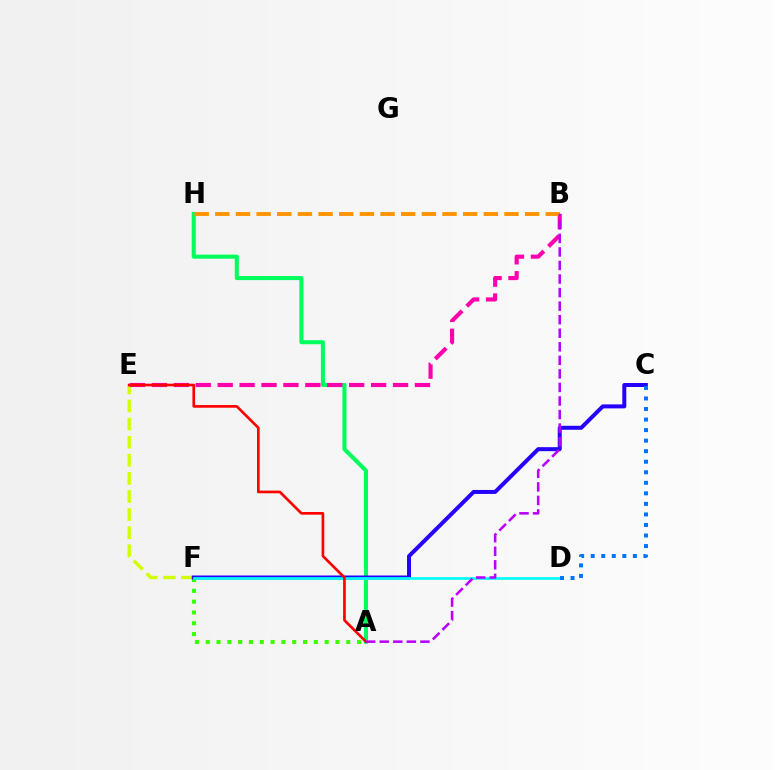{('E', 'F'): [{'color': '#d1ff00', 'line_style': 'dashed', 'thickness': 2.46}], ('A', 'H'): [{'color': '#00ff5c', 'line_style': 'solid', 'thickness': 2.93}], ('A', 'F'): [{'color': '#3dff00', 'line_style': 'dotted', 'thickness': 2.94}], ('C', 'F'): [{'color': '#2500ff', 'line_style': 'solid', 'thickness': 2.87}], ('B', 'E'): [{'color': '#ff00ac', 'line_style': 'dashed', 'thickness': 2.98}], ('B', 'H'): [{'color': '#ff9400', 'line_style': 'dashed', 'thickness': 2.81}], ('D', 'F'): [{'color': '#00fff6', 'line_style': 'solid', 'thickness': 1.92}], ('A', 'E'): [{'color': '#ff0000', 'line_style': 'solid', 'thickness': 1.92}], ('A', 'B'): [{'color': '#b900ff', 'line_style': 'dashed', 'thickness': 1.84}], ('C', 'D'): [{'color': '#0074ff', 'line_style': 'dotted', 'thickness': 2.86}]}